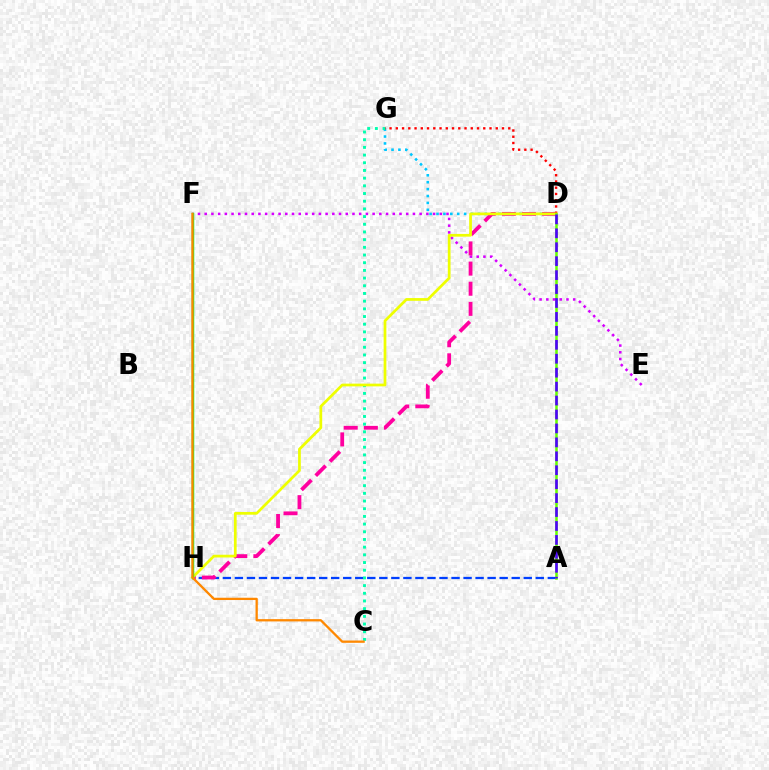{('E', 'F'): [{'color': '#d600ff', 'line_style': 'dotted', 'thickness': 1.82}], ('A', 'H'): [{'color': '#003fff', 'line_style': 'dashed', 'thickness': 1.63}], ('D', 'G'): [{'color': '#00c7ff', 'line_style': 'dotted', 'thickness': 1.88}, {'color': '#ff0000', 'line_style': 'dotted', 'thickness': 1.7}], ('D', 'H'): [{'color': '#ff00a0', 'line_style': 'dashed', 'thickness': 2.73}, {'color': '#eeff00', 'line_style': 'solid', 'thickness': 1.96}], ('C', 'G'): [{'color': '#00ffaf', 'line_style': 'dotted', 'thickness': 2.09}], ('F', 'H'): [{'color': '#00ff27', 'line_style': 'solid', 'thickness': 1.78}], ('A', 'D'): [{'color': '#66ff00', 'line_style': 'solid', 'thickness': 1.83}, {'color': '#4f00ff', 'line_style': 'dashed', 'thickness': 1.89}], ('C', 'F'): [{'color': '#ff8800', 'line_style': 'solid', 'thickness': 1.65}]}